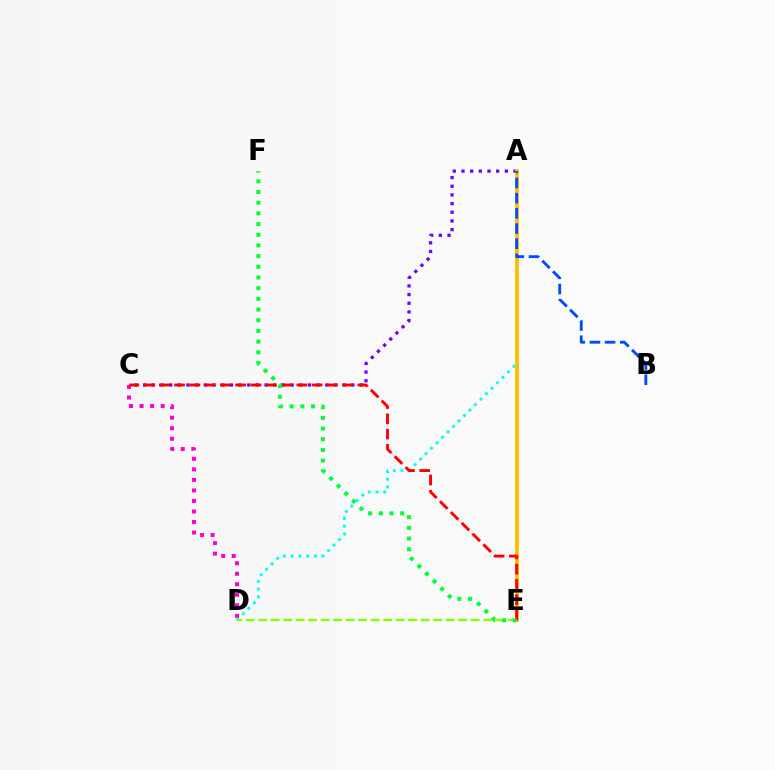{('A', 'D'): [{'color': '#00fff6', 'line_style': 'dotted', 'thickness': 2.1}], ('A', 'C'): [{'color': '#7200ff', 'line_style': 'dotted', 'thickness': 2.36}], ('A', 'E'): [{'color': '#ffbd00', 'line_style': 'solid', 'thickness': 2.74}], ('C', 'D'): [{'color': '#ff00cf', 'line_style': 'dotted', 'thickness': 2.86}], ('D', 'E'): [{'color': '#84ff00', 'line_style': 'dashed', 'thickness': 1.7}], ('A', 'B'): [{'color': '#004bff', 'line_style': 'dashed', 'thickness': 2.06}], ('C', 'E'): [{'color': '#ff0000', 'line_style': 'dashed', 'thickness': 2.08}], ('E', 'F'): [{'color': '#00ff39', 'line_style': 'dotted', 'thickness': 2.9}]}